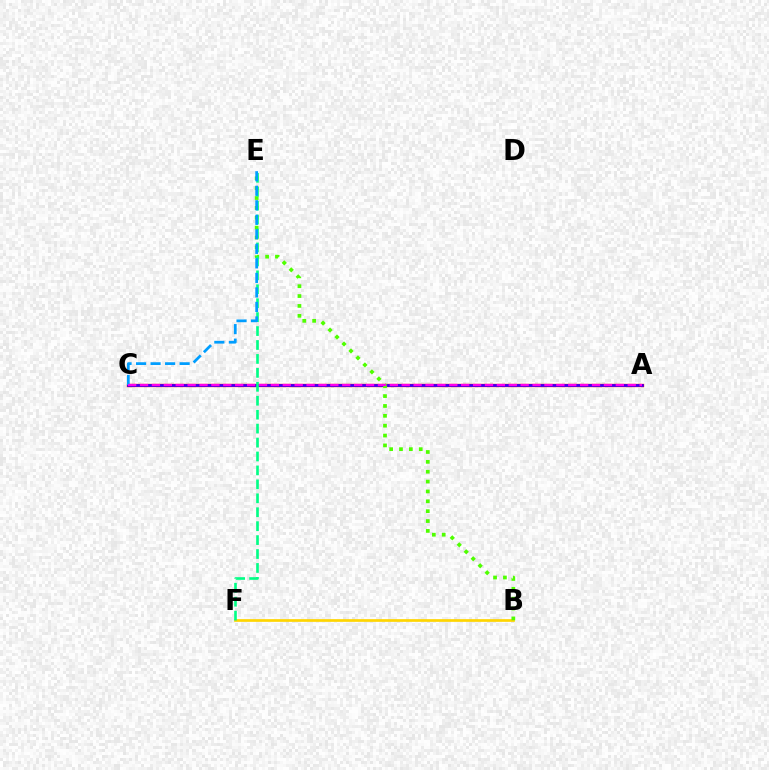{('B', 'F'): [{'color': '#ffd500', 'line_style': 'solid', 'thickness': 1.94}], ('A', 'C'): [{'color': '#ff0000', 'line_style': 'solid', 'thickness': 2.37}, {'color': '#3700ff', 'line_style': 'solid', 'thickness': 1.9}, {'color': '#ff00ed', 'line_style': 'dashed', 'thickness': 1.62}], ('B', 'E'): [{'color': '#4fff00', 'line_style': 'dotted', 'thickness': 2.68}], ('E', 'F'): [{'color': '#00ff86', 'line_style': 'dashed', 'thickness': 1.89}], ('C', 'E'): [{'color': '#009eff', 'line_style': 'dashed', 'thickness': 1.97}]}